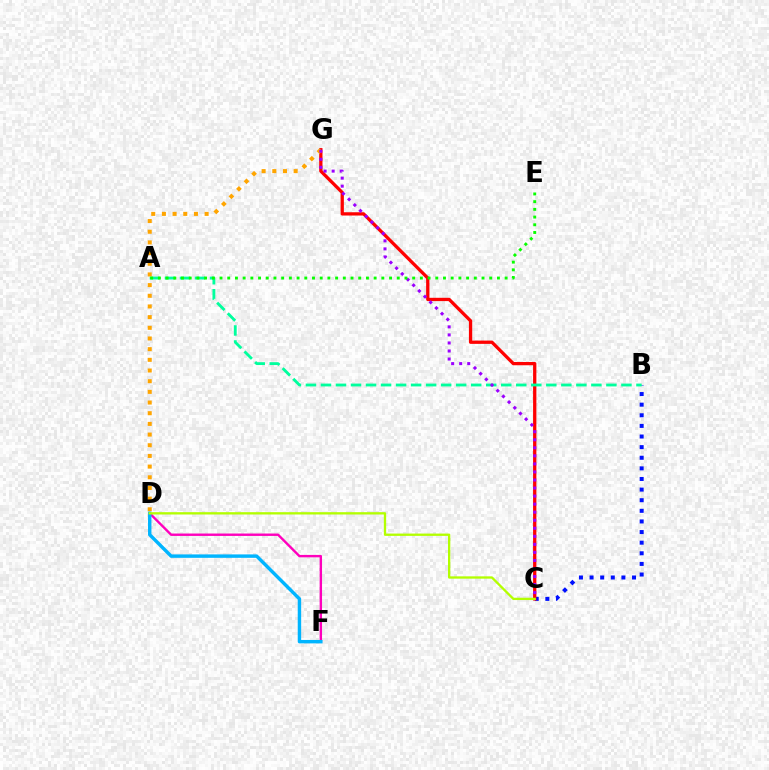{('B', 'C'): [{'color': '#0010ff', 'line_style': 'dotted', 'thickness': 2.88}], ('C', 'G'): [{'color': '#ff0000', 'line_style': 'solid', 'thickness': 2.37}, {'color': '#9b00ff', 'line_style': 'dotted', 'thickness': 2.19}], ('A', 'B'): [{'color': '#00ff9d', 'line_style': 'dashed', 'thickness': 2.04}], ('D', 'F'): [{'color': '#ff00bd', 'line_style': 'solid', 'thickness': 1.73}, {'color': '#00b5ff', 'line_style': 'solid', 'thickness': 2.47}], ('D', 'G'): [{'color': '#ffa500', 'line_style': 'dotted', 'thickness': 2.9}], ('C', 'D'): [{'color': '#b3ff00', 'line_style': 'solid', 'thickness': 1.67}], ('A', 'E'): [{'color': '#08ff00', 'line_style': 'dotted', 'thickness': 2.09}]}